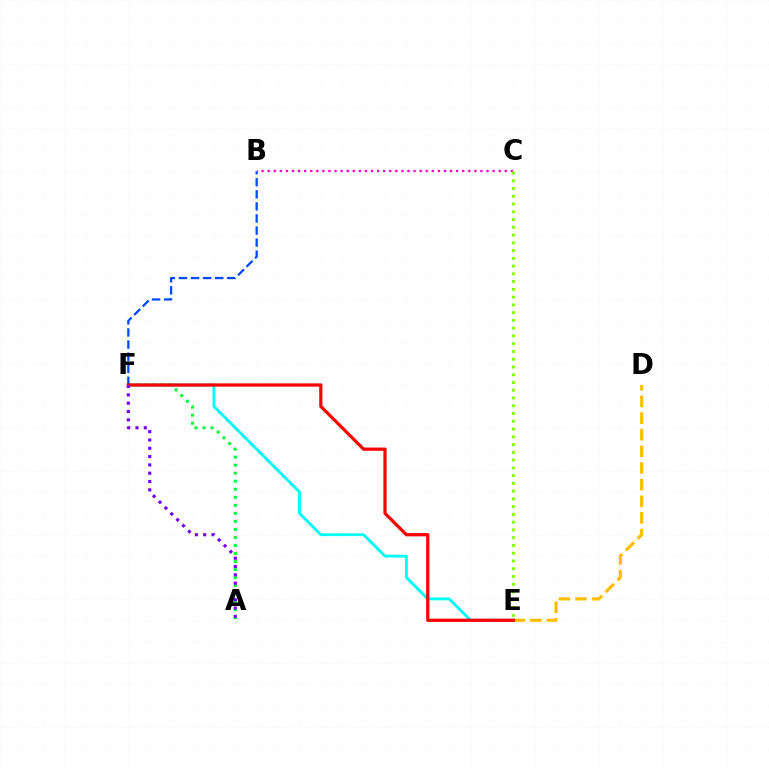{('E', 'F'): [{'color': '#00fff6', 'line_style': 'solid', 'thickness': 2.04}, {'color': '#ff0000', 'line_style': 'solid', 'thickness': 2.33}], ('A', 'F'): [{'color': '#00ff39', 'line_style': 'dotted', 'thickness': 2.18}, {'color': '#7200ff', 'line_style': 'dotted', 'thickness': 2.26}], ('B', 'F'): [{'color': '#004bff', 'line_style': 'dashed', 'thickness': 1.64}], ('D', 'E'): [{'color': '#ffbd00', 'line_style': 'dashed', 'thickness': 2.26}], ('B', 'C'): [{'color': '#ff00cf', 'line_style': 'dotted', 'thickness': 1.65}], ('C', 'E'): [{'color': '#84ff00', 'line_style': 'dotted', 'thickness': 2.11}]}